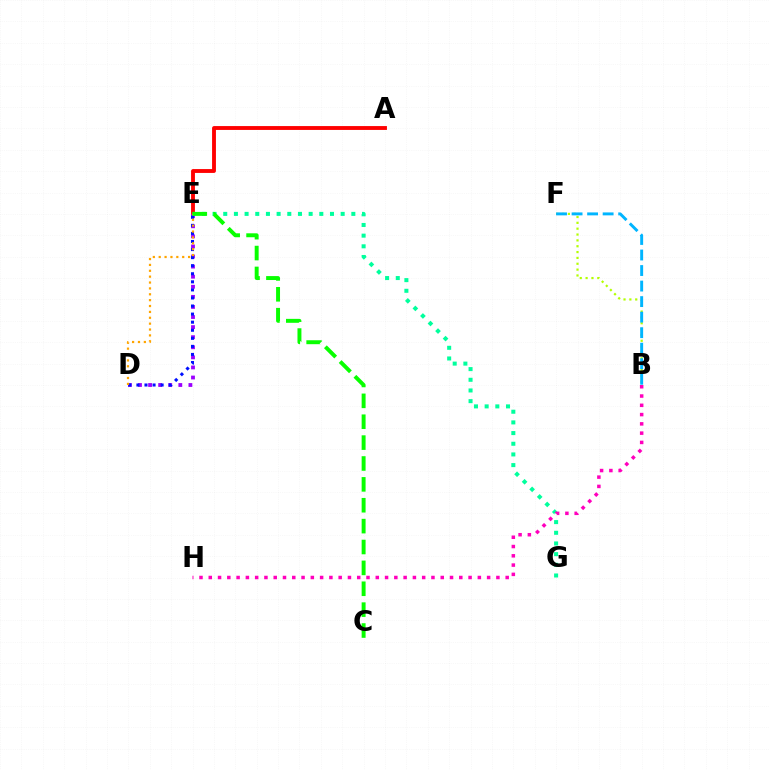{('A', 'E'): [{'color': '#ff0000', 'line_style': 'solid', 'thickness': 2.78}], ('D', 'E'): [{'color': '#9b00ff', 'line_style': 'dotted', 'thickness': 2.74}, {'color': '#0010ff', 'line_style': 'dotted', 'thickness': 2.19}, {'color': '#ffa500', 'line_style': 'dotted', 'thickness': 1.6}], ('B', 'F'): [{'color': '#b3ff00', 'line_style': 'dotted', 'thickness': 1.59}, {'color': '#00b5ff', 'line_style': 'dashed', 'thickness': 2.11}], ('E', 'G'): [{'color': '#00ff9d', 'line_style': 'dotted', 'thickness': 2.9}], ('B', 'H'): [{'color': '#ff00bd', 'line_style': 'dotted', 'thickness': 2.52}], ('C', 'E'): [{'color': '#08ff00', 'line_style': 'dashed', 'thickness': 2.84}]}